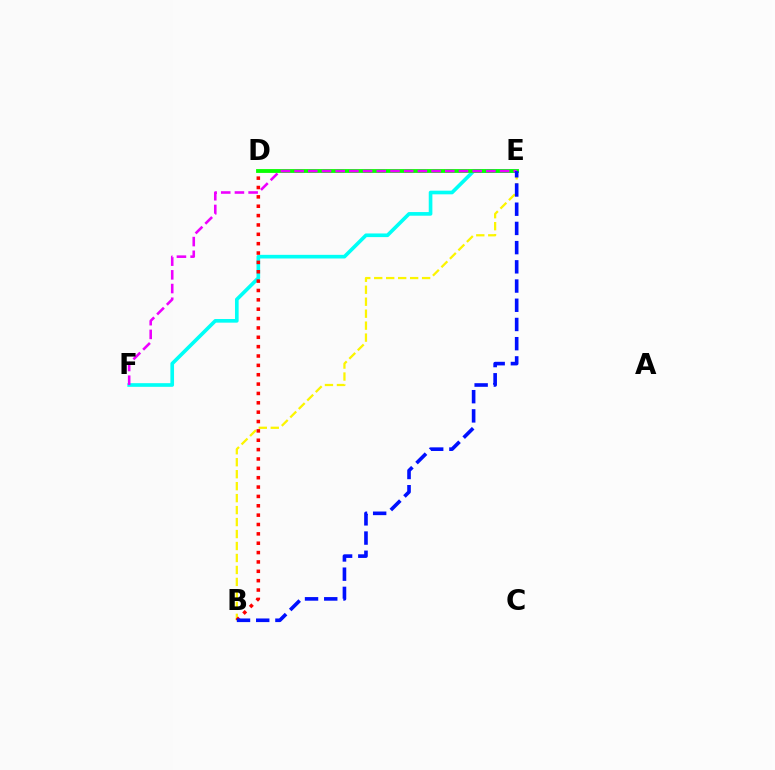{('E', 'F'): [{'color': '#00fff6', 'line_style': 'solid', 'thickness': 2.62}, {'color': '#ee00ff', 'line_style': 'dashed', 'thickness': 1.86}], ('B', 'E'): [{'color': '#fcf500', 'line_style': 'dashed', 'thickness': 1.63}, {'color': '#0010ff', 'line_style': 'dashed', 'thickness': 2.61}], ('D', 'E'): [{'color': '#08ff00', 'line_style': 'solid', 'thickness': 2.75}], ('B', 'D'): [{'color': '#ff0000', 'line_style': 'dotted', 'thickness': 2.54}]}